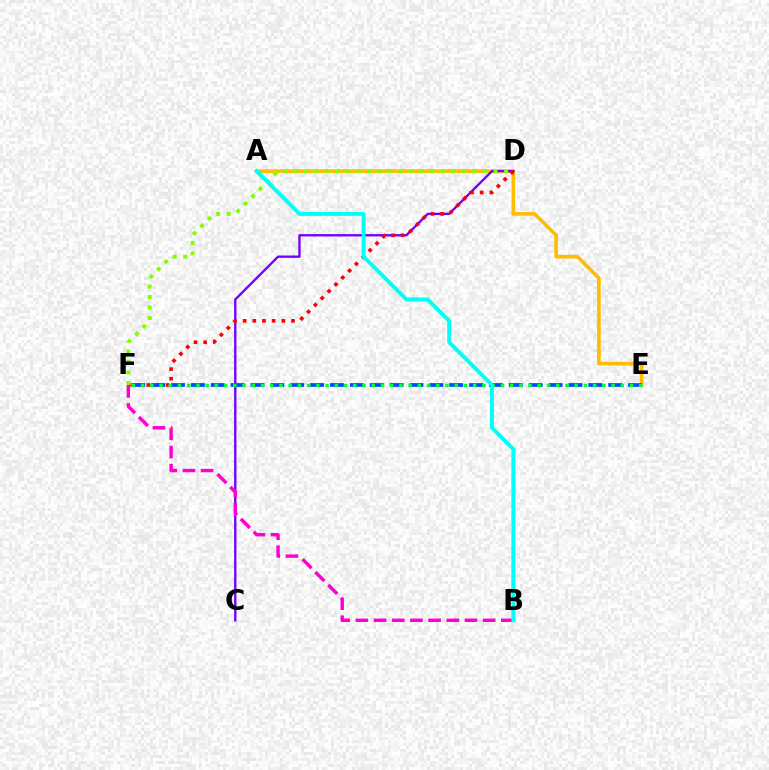{('A', 'E'): [{'color': '#ffbd00', 'line_style': 'solid', 'thickness': 2.61}], ('C', 'D'): [{'color': '#7200ff', 'line_style': 'solid', 'thickness': 1.69}], ('D', 'F'): [{'color': '#ff0000', 'line_style': 'dotted', 'thickness': 2.63}, {'color': '#84ff00', 'line_style': 'dotted', 'thickness': 2.86}], ('E', 'F'): [{'color': '#004bff', 'line_style': 'dashed', 'thickness': 2.7}, {'color': '#00ff39', 'line_style': 'dotted', 'thickness': 2.51}], ('B', 'F'): [{'color': '#ff00cf', 'line_style': 'dashed', 'thickness': 2.47}], ('A', 'B'): [{'color': '#00fff6', 'line_style': 'solid', 'thickness': 2.82}]}